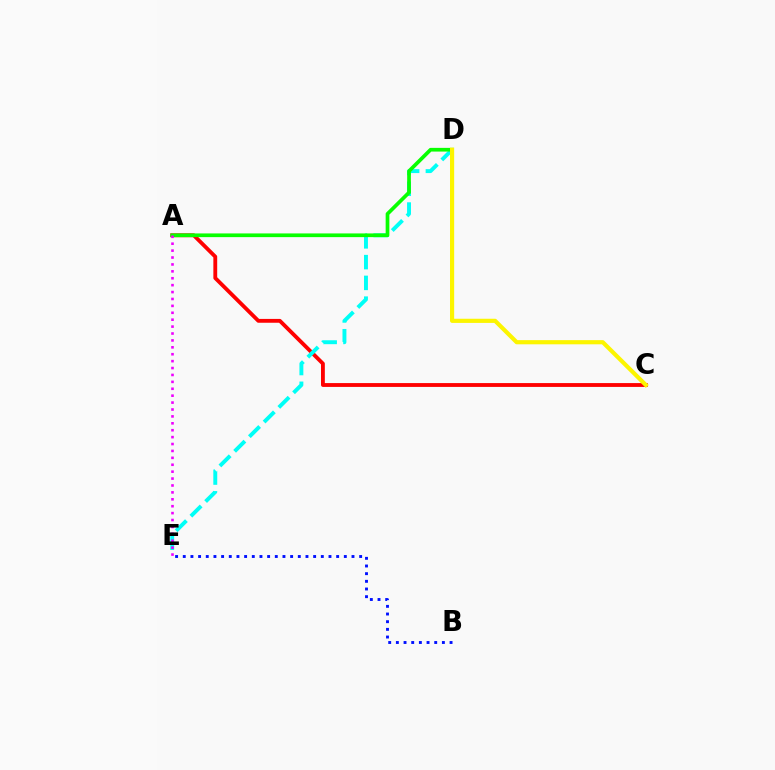{('A', 'C'): [{'color': '#ff0000', 'line_style': 'solid', 'thickness': 2.76}], ('D', 'E'): [{'color': '#00fff6', 'line_style': 'dashed', 'thickness': 2.82}], ('A', 'D'): [{'color': '#08ff00', 'line_style': 'solid', 'thickness': 2.67}], ('C', 'D'): [{'color': '#fcf500', 'line_style': 'solid', 'thickness': 3.0}], ('B', 'E'): [{'color': '#0010ff', 'line_style': 'dotted', 'thickness': 2.08}], ('A', 'E'): [{'color': '#ee00ff', 'line_style': 'dotted', 'thickness': 1.88}]}